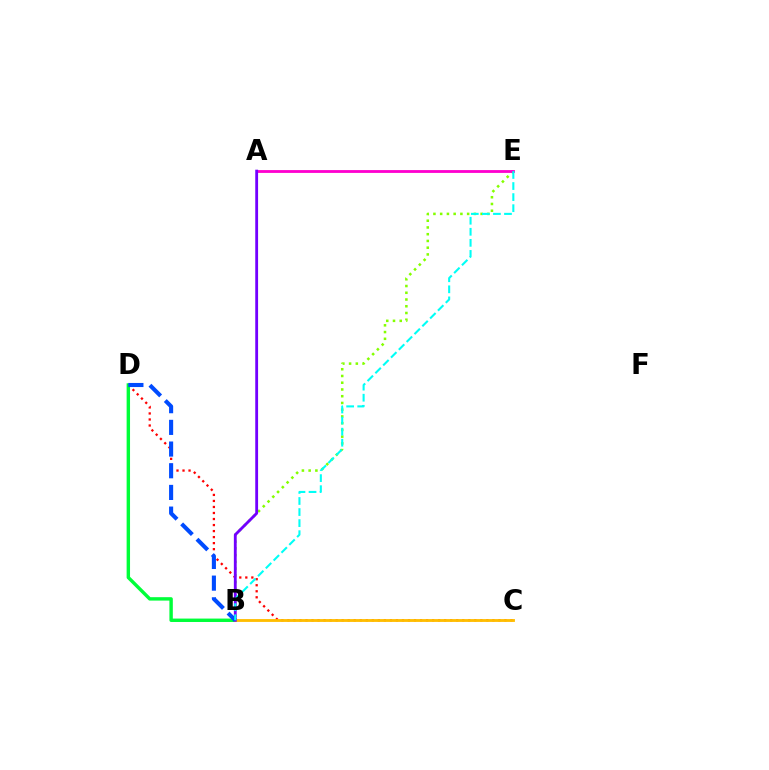{('B', 'E'): [{'color': '#84ff00', 'line_style': 'dotted', 'thickness': 1.83}, {'color': '#00fff6', 'line_style': 'dashed', 'thickness': 1.5}], ('A', 'E'): [{'color': '#ff00cf', 'line_style': 'solid', 'thickness': 2.03}], ('C', 'D'): [{'color': '#ff0000', 'line_style': 'dotted', 'thickness': 1.64}], ('B', 'D'): [{'color': '#00ff39', 'line_style': 'solid', 'thickness': 2.46}, {'color': '#004bff', 'line_style': 'dashed', 'thickness': 2.95}], ('B', 'C'): [{'color': '#ffbd00', 'line_style': 'solid', 'thickness': 2.04}], ('A', 'B'): [{'color': '#7200ff', 'line_style': 'solid', 'thickness': 2.04}]}